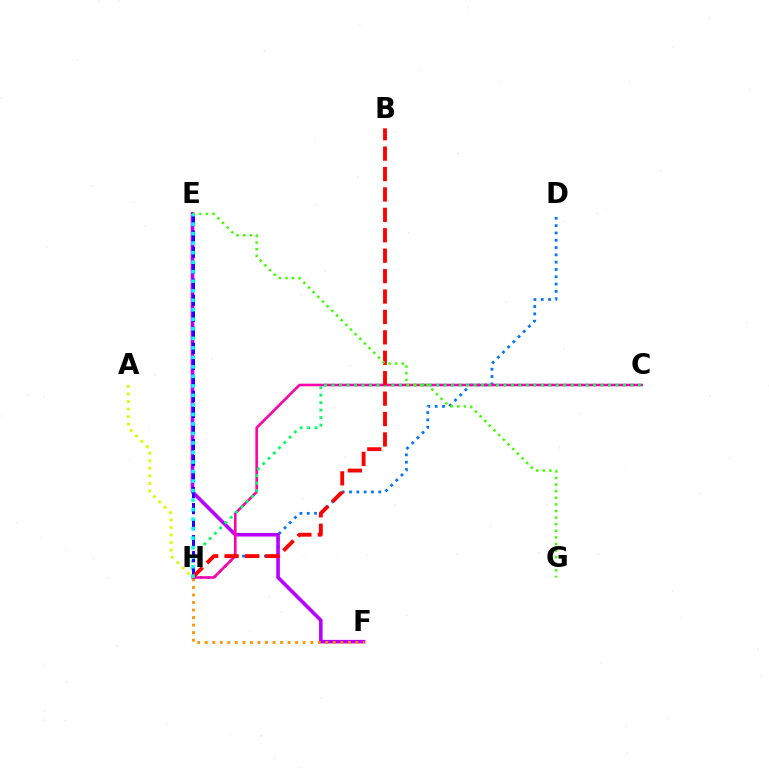{('D', 'H'): [{'color': '#0074ff', 'line_style': 'dotted', 'thickness': 1.99}], ('E', 'F'): [{'color': '#b900ff', 'line_style': 'solid', 'thickness': 2.58}], ('C', 'H'): [{'color': '#ff00ac', 'line_style': 'solid', 'thickness': 1.87}, {'color': '#00ff5c', 'line_style': 'dotted', 'thickness': 2.03}], ('A', 'H'): [{'color': '#d1ff00', 'line_style': 'dotted', 'thickness': 2.05}], ('F', 'H'): [{'color': '#ff9400', 'line_style': 'dotted', 'thickness': 2.05}], ('E', 'H'): [{'color': '#2500ff', 'line_style': 'dashed', 'thickness': 2.18}, {'color': '#00fff6', 'line_style': 'dotted', 'thickness': 2.59}], ('B', 'H'): [{'color': '#ff0000', 'line_style': 'dashed', 'thickness': 2.77}], ('E', 'G'): [{'color': '#3dff00', 'line_style': 'dotted', 'thickness': 1.79}]}